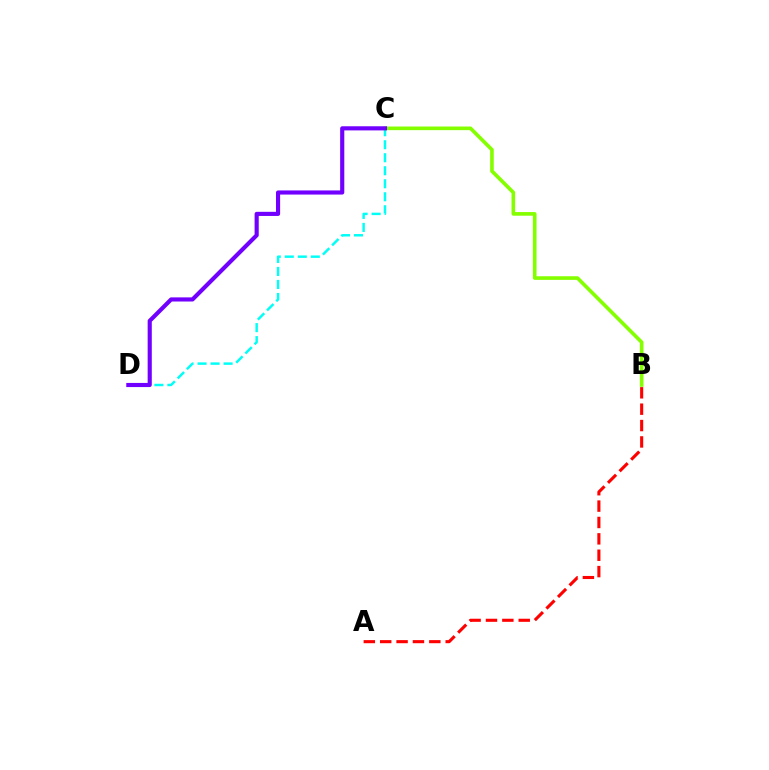{('A', 'B'): [{'color': '#ff0000', 'line_style': 'dashed', 'thickness': 2.22}], ('C', 'D'): [{'color': '#00fff6', 'line_style': 'dashed', 'thickness': 1.77}, {'color': '#7200ff', 'line_style': 'solid', 'thickness': 2.98}], ('B', 'C'): [{'color': '#84ff00', 'line_style': 'solid', 'thickness': 2.62}]}